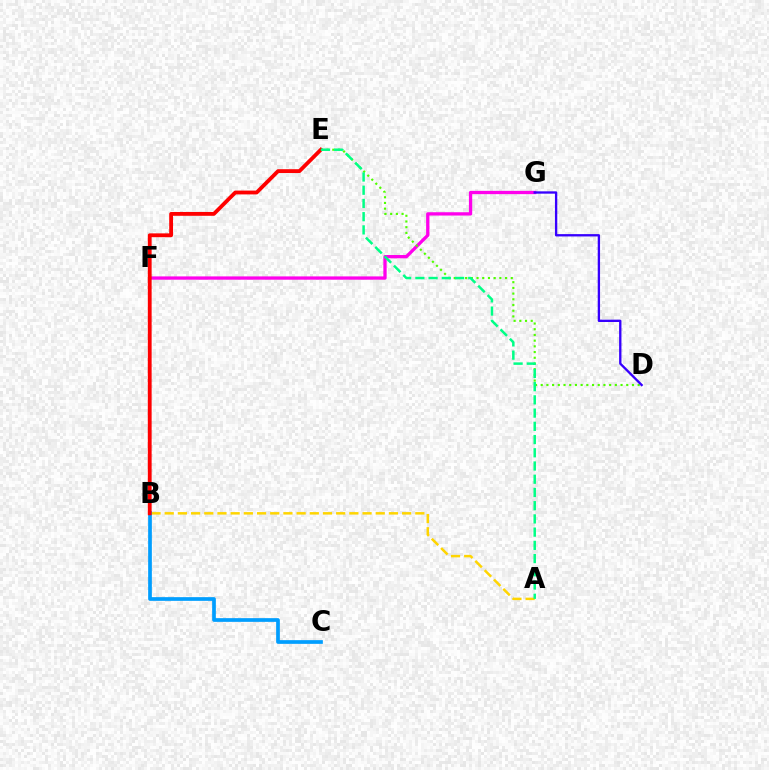{('F', 'G'): [{'color': '#ff00ed', 'line_style': 'solid', 'thickness': 2.37}], ('D', 'E'): [{'color': '#4fff00', 'line_style': 'dotted', 'thickness': 1.55}], ('A', 'B'): [{'color': '#ffd500', 'line_style': 'dashed', 'thickness': 1.79}], ('B', 'C'): [{'color': '#009eff', 'line_style': 'solid', 'thickness': 2.67}], ('B', 'E'): [{'color': '#ff0000', 'line_style': 'solid', 'thickness': 2.75}], ('A', 'E'): [{'color': '#00ff86', 'line_style': 'dashed', 'thickness': 1.8}], ('D', 'G'): [{'color': '#3700ff', 'line_style': 'solid', 'thickness': 1.68}]}